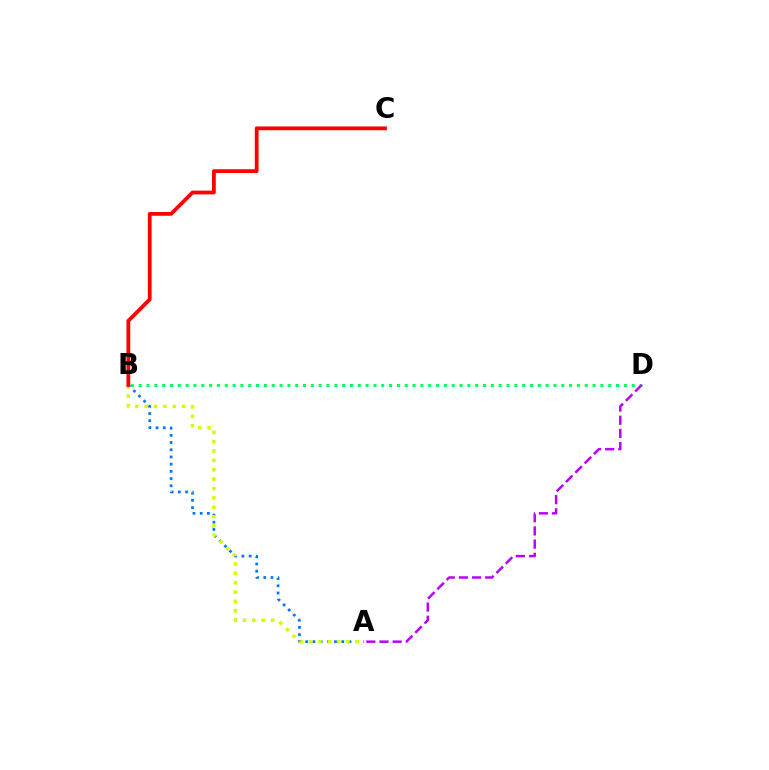{('A', 'B'): [{'color': '#0074ff', 'line_style': 'dotted', 'thickness': 1.96}, {'color': '#d1ff00', 'line_style': 'dotted', 'thickness': 2.54}], ('B', 'C'): [{'color': '#ff0000', 'line_style': 'solid', 'thickness': 2.72}], ('B', 'D'): [{'color': '#00ff5c', 'line_style': 'dotted', 'thickness': 2.13}], ('A', 'D'): [{'color': '#b900ff', 'line_style': 'dashed', 'thickness': 1.79}]}